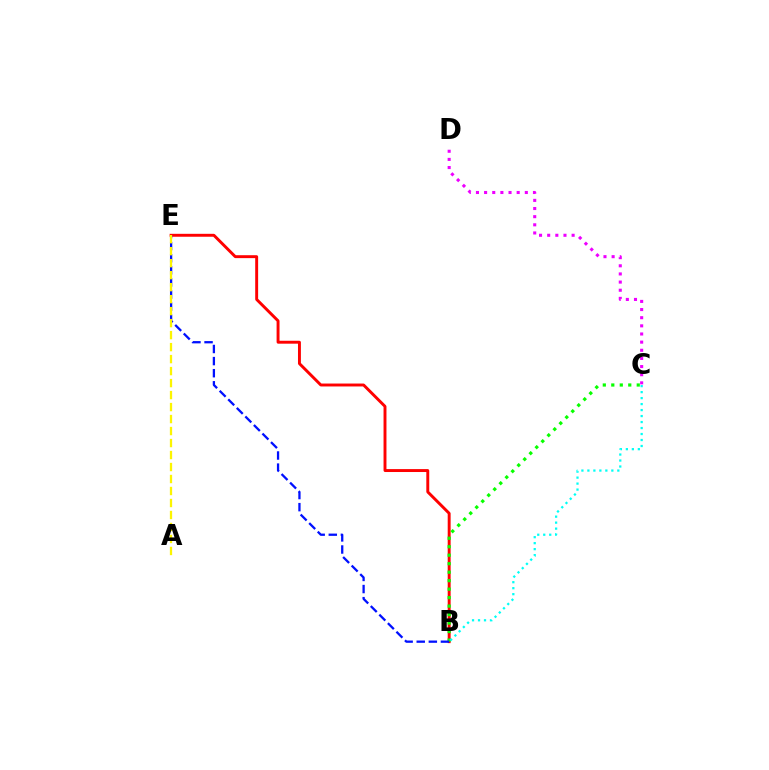{('B', 'E'): [{'color': '#ff0000', 'line_style': 'solid', 'thickness': 2.11}, {'color': '#0010ff', 'line_style': 'dashed', 'thickness': 1.64}], ('B', 'C'): [{'color': '#08ff00', 'line_style': 'dotted', 'thickness': 2.31}, {'color': '#00fff6', 'line_style': 'dotted', 'thickness': 1.63}], ('A', 'E'): [{'color': '#fcf500', 'line_style': 'dashed', 'thickness': 1.63}], ('C', 'D'): [{'color': '#ee00ff', 'line_style': 'dotted', 'thickness': 2.21}]}